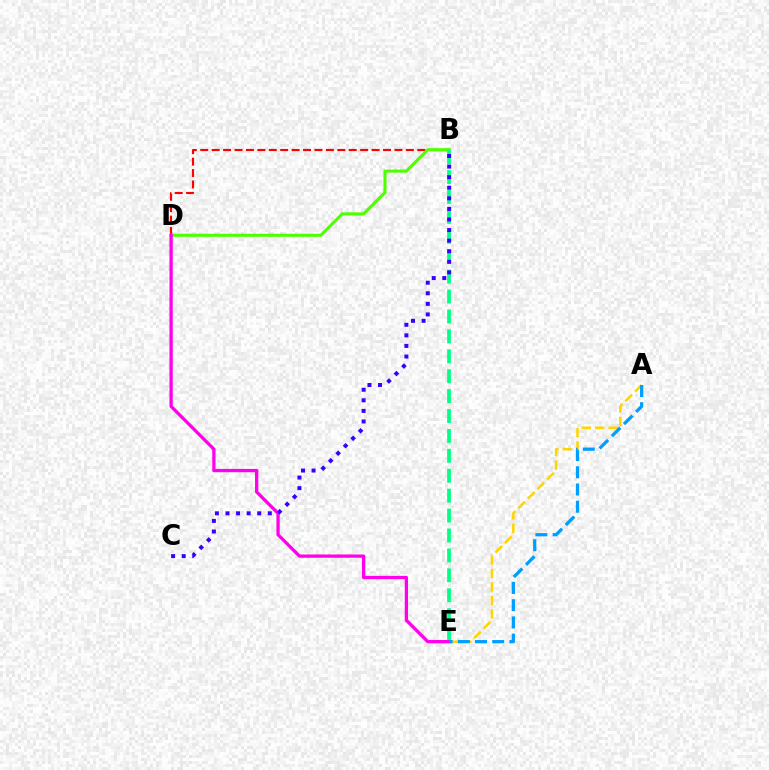{('A', 'E'): [{'color': '#ffd500', 'line_style': 'dashed', 'thickness': 1.83}, {'color': '#009eff', 'line_style': 'dashed', 'thickness': 2.34}], ('B', 'D'): [{'color': '#ff0000', 'line_style': 'dashed', 'thickness': 1.55}, {'color': '#4fff00', 'line_style': 'solid', 'thickness': 2.21}], ('B', 'E'): [{'color': '#00ff86', 'line_style': 'dashed', 'thickness': 2.71}], ('D', 'E'): [{'color': '#ff00ed', 'line_style': 'solid', 'thickness': 2.37}], ('B', 'C'): [{'color': '#3700ff', 'line_style': 'dotted', 'thickness': 2.87}]}